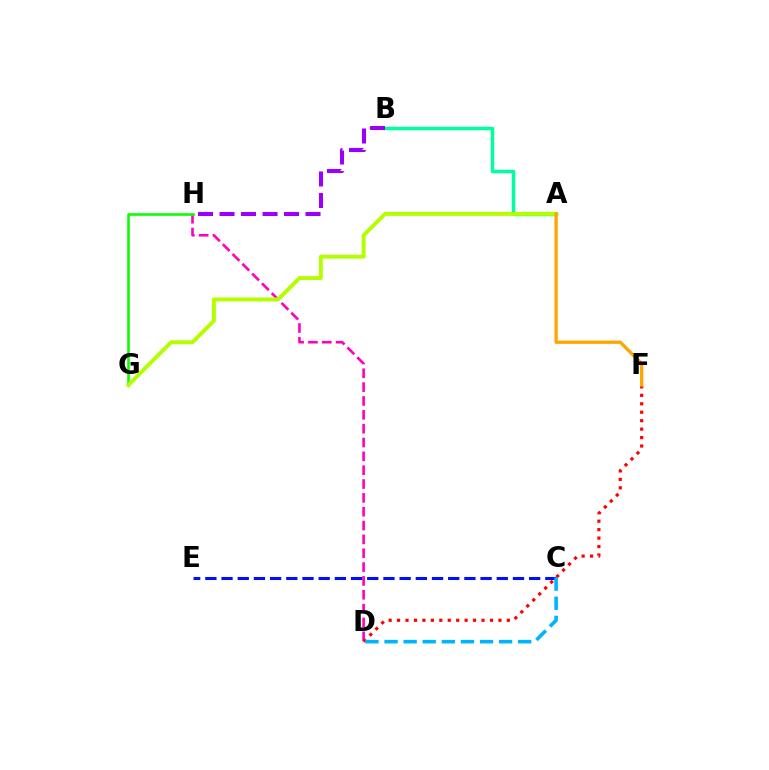{('A', 'B'): [{'color': '#00ff9d', 'line_style': 'solid', 'thickness': 2.52}], ('D', 'H'): [{'color': '#ff00bd', 'line_style': 'dashed', 'thickness': 1.88}], ('G', 'H'): [{'color': '#08ff00', 'line_style': 'solid', 'thickness': 1.86}], ('C', 'E'): [{'color': '#0010ff', 'line_style': 'dashed', 'thickness': 2.2}], ('A', 'G'): [{'color': '#b3ff00', 'line_style': 'solid', 'thickness': 2.83}], ('D', 'F'): [{'color': '#ff0000', 'line_style': 'dotted', 'thickness': 2.29}], ('A', 'F'): [{'color': '#ffa500', 'line_style': 'solid', 'thickness': 2.36}], ('C', 'D'): [{'color': '#00b5ff', 'line_style': 'dashed', 'thickness': 2.59}], ('B', 'H'): [{'color': '#9b00ff', 'line_style': 'dashed', 'thickness': 2.92}]}